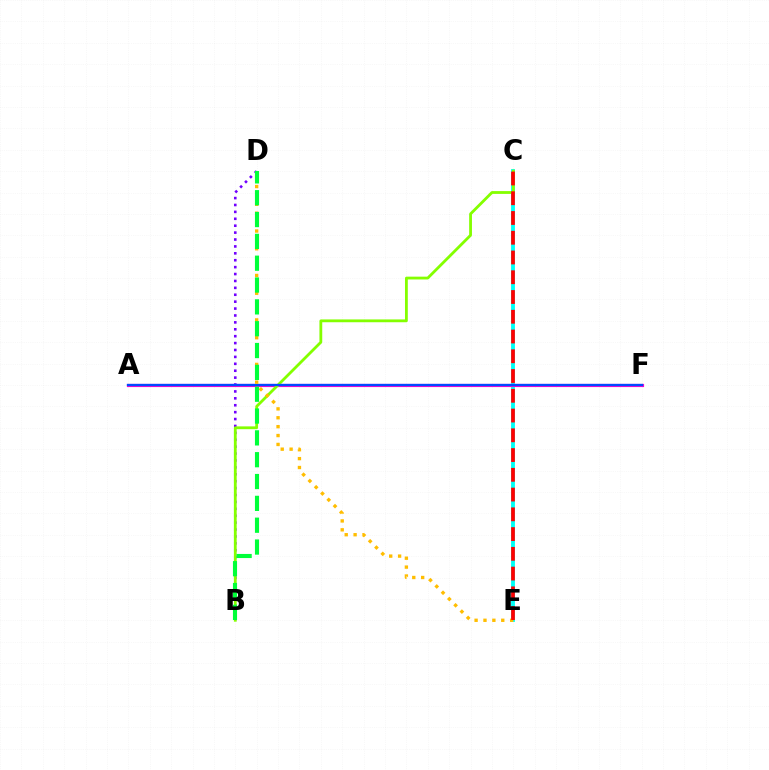{('C', 'E'): [{'color': '#00fff6', 'line_style': 'solid', 'thickness': 2.76}, {'color': '#ff0000', 'line_style': 'dashed', 'thickness': 2.68}], ('A', 'F'): [{'color': '#ff00cf', 'line_style': 'solid', 'thickness': 2.27}, {'color': '#004bff', 'line_style': 'solid', 'thickness': 1.65}], ('B', 'D'): [{'color': '#7200ff', 'line_style': 'dotted', 'thickness': 1.88}, {'color': '#00ff39', 'line_style': 'dashed', 'thickness': 2.97}], ('B', 'C'): [{'color': '#84ff00', 'line_style': 'solid', 'thickness': 2.02}], ('D', 'E'): [{'color': '#ffbd00', 'line_style': 'dotted', 'thickness': 2.42}]}